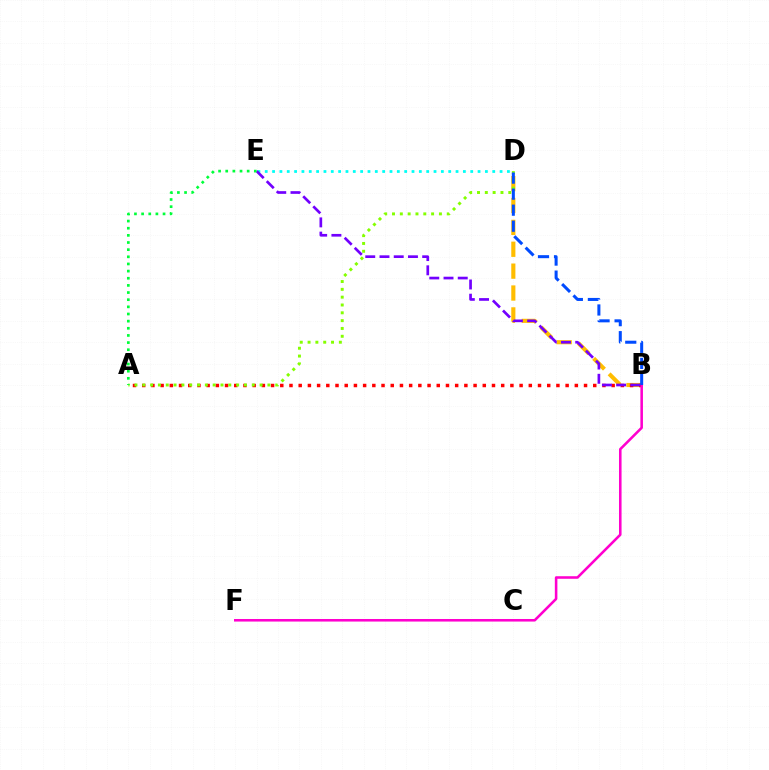{('D', 'E'): [{'color': '#00fff6', 'line_style': 'dotted', 'thickness': 1.99}], ('B', 'D'): [{'color': '#ffbd00', 'line_style': 'dashed', 'thickness': 2.97}, {'color': '#004bff', 'line_style': 'dashed', 'thickness': 2.18}], ('A', 'B'): [{'color': '#ff0000', 'line_style': 'dotted', 'thickness': 2.5}], ('A', 'D'): [{'color': '#84ff00', 'line_style': 'dotted', 'thickness': 2.13}], ('B', 'F'): [{'color': '#ff00cf', 'line_style': 'solid', 'thickness': 1.85}], ('B', 'E'): [{'color': '#7200ff', 'line_style': 'dashed', 'thickness': 1.93}], ('A', 'E'): [{'color': '#00ff39', 'line_style': 'dotted', 'thickness': 1.94}]}